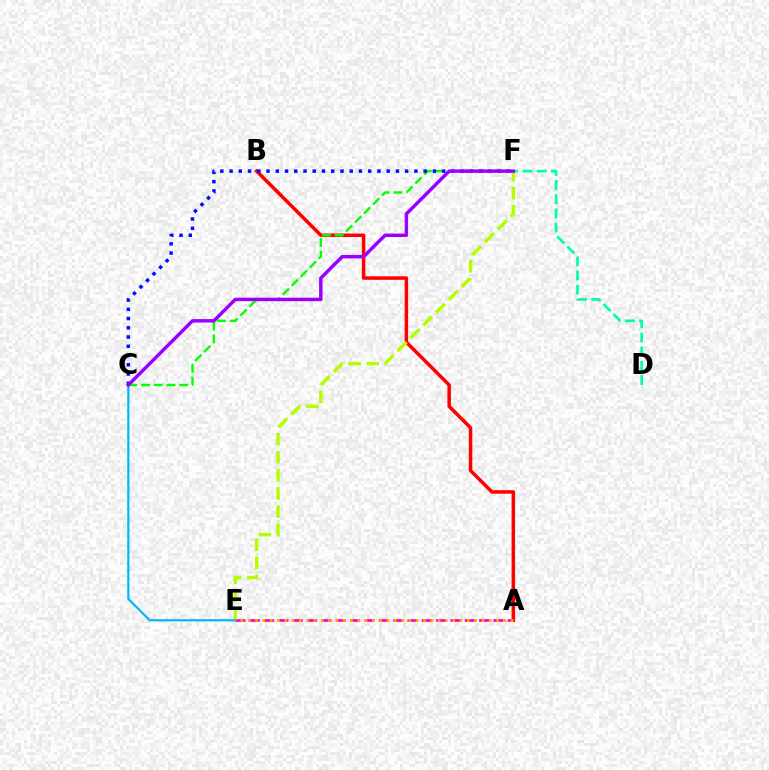{('A', 'E'): [{'color': '#ff00bd', 'line_style': 'dashed', 'thickness': 1.95}, {'color': '#ffa500', 'line_style': 'dotted', 'thickness': 1.98}], ('D', 'F'): [{'color': '#00ff9d', 'line_style': 'dashed', 'thickness': 1.93}], ('A', 'B'): [{'color': '#ff0000', 'line_style': 'solid', 'thickness': 2.52}], ('C', 'F'): [{'color': '#08ff00', 'line_style': 'dashed', 'thickness': 1.73}, {'color': '#0010ff', 'line_style': 'dotted', 'thickness': 2.51}, {'color': '#9b00ff', 'line_style': 'solid', 'thickness': 2.49}], ('E', 'F'): [{'color': '#b3ff00', 'line_style': 'dashed', 'thickness': 2.46}], ('C', 'E'): [{'color': '#00b5ff', 'line_style': 'solid', 'thickness': 1.57}]}